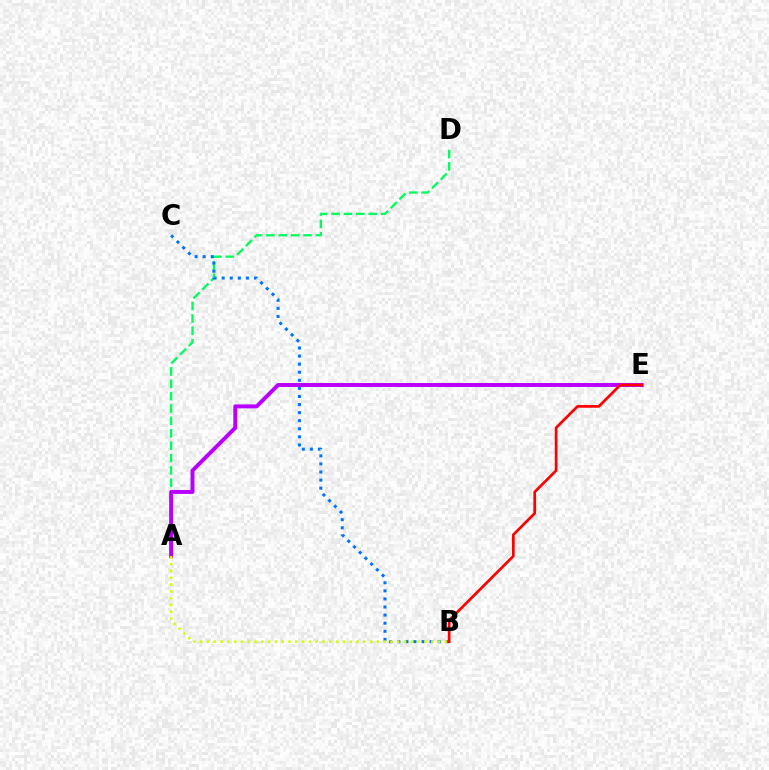{('A', 'D'): [{'color': '#00ff5c', 'line_style': 'dashed', 'thickness': 1.68}], ('B', 'C'): [{'color': '#0074ff', 'line_style': 'dotted', 'thickness': 2.19}], ('A', 'E'): [{'color': '#b900ff', 'line_style': 'solid', 'thickness': 2.83}], ('A', 'B'): [{'color': '#d1ff00', 'line_style': 'dotted', 'thickness': 1.85}], ('B', 'E'): [{'color': '#ff0000', 'line_style': 'solid', 'thickness': 1.95}]}